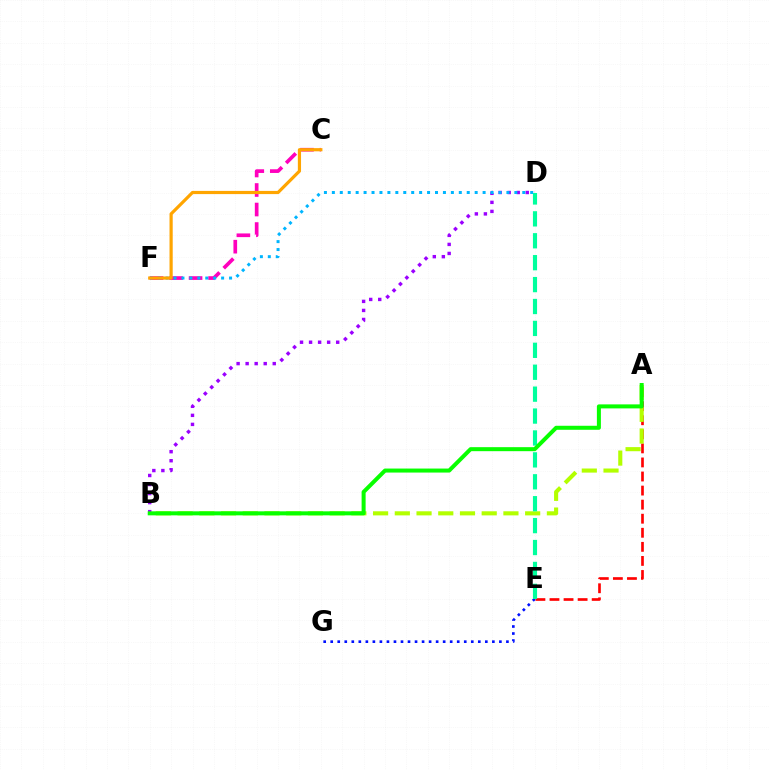{('A', 'E'): [{'color': '#ff0000', 'line_style': 'dashed', 'thickness': 1.91}], ('B', 'D'): [{'color': '#9b00ff', 'line_style': 'dotted', 'thickness': 2.46}], ('C', 'F'): [{'color': '#ff00bd', 'line_style': 'dashed', 'thickness': 2.65}, {'color': '#ffa500', 'line_style': 'solid', 'thickness': 2.3}], ('D', 'F'): [{'color': '#00b5ff', 'line_style': 'dotted', 'thickness': 2.16}], ('A', 'B'): [{'color': '#b3ff00', 'line_style': 'dashed', 'thickness': 2.95}, {'color': '#08ff00', 'line_style': 'solid', 'thickness': 2.89}], ('E', 'G'): [{'color': '#0010ff', 'line_style': 'dotted', 'thickness': 1.91}], ('D', 'E'): [{'color': '#00ff9d', 'line_style': 'dashed', 'thickness': 2.98}]}